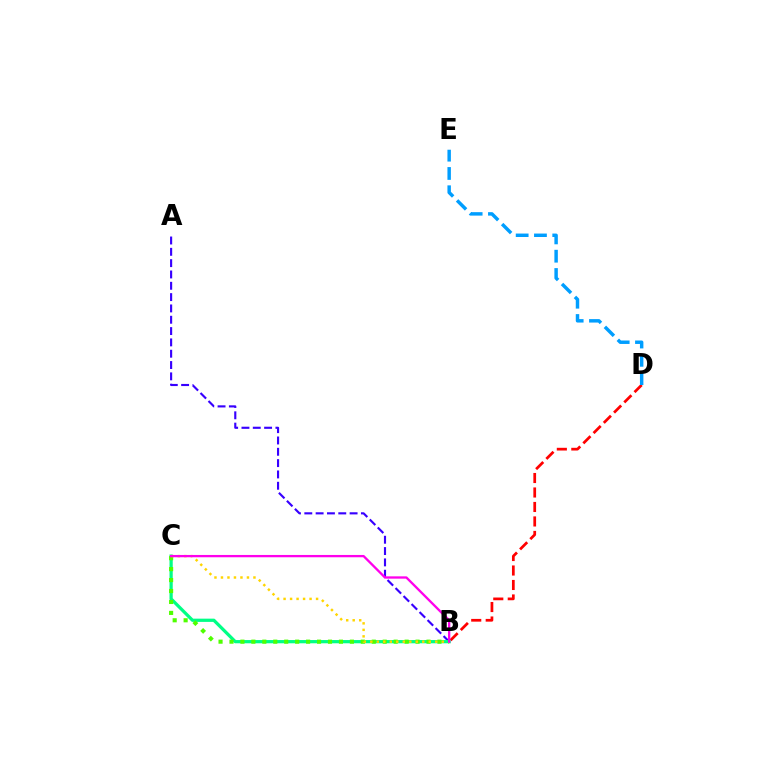{('B', 'D'): [{'color': '#ff0000', 'line_style': 'dashed', 'thickness': 1.97}], ('A', 'B'): [{'color': '#3700ff', 'line_style': 'dashed', 'thickness': 1.54}], ('B', 'C'): [{'color': '#00ff86', 'line_style': 'solid', 'thickness': 2.33}, {'color': '#4fff00', 'line_style': 'dotted', 'thickness': 2.97}, {'color': '#ffd500', 'line_style': 'dotted', 'thickness': 1.77}, {'color': '#ff00ed', 'line_style': 'solid', 'thickness': 1.66}], ('D', 'E'): [{'color': '#009eff', 'line_style': 'dashed', 'thickness': 2.48}]}